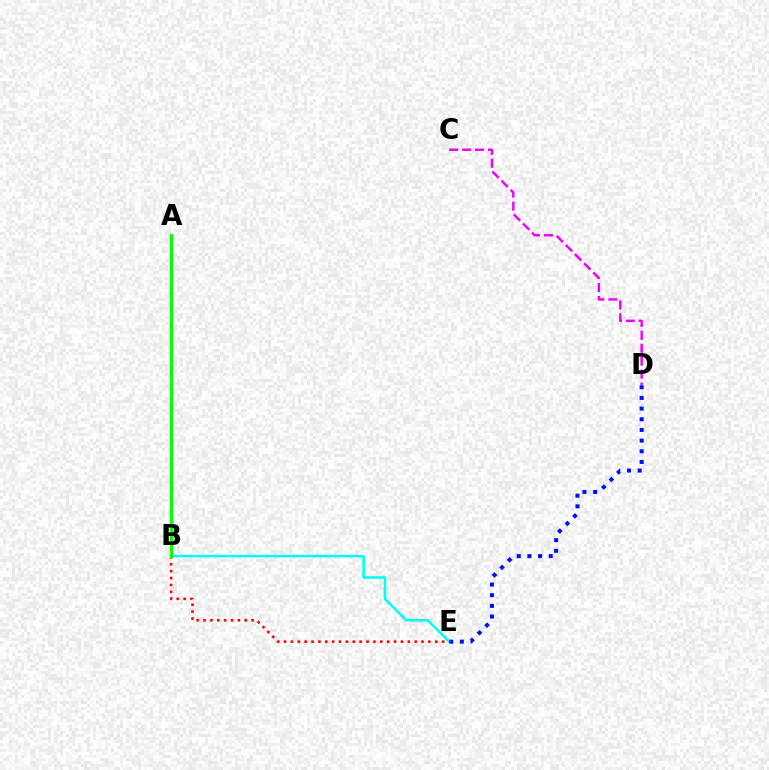{('B', 'E'): [{'color': '#ff0000', 'line_style': 'dotted', 'thickness': 1.87}, {'color': '#00fff6', 'line_style': 'solid', 'thickness': 1.84}], ('A', 'B'): [{'color': '#fcf500', 'line_style': 'dashed', 'thickness': 2.15}, {'color': '#08ff00', 'line_style': 'solid', 'thickness': 2.23}], ('C', 'D'): [{'color': '#ee00ff', 'line_style': 'dashed', 'thickness': 1.76}], ('D', 'E'): [{'color': '#0010ff', 'line_style': 'dotted', 'thickness': 2.9}]}